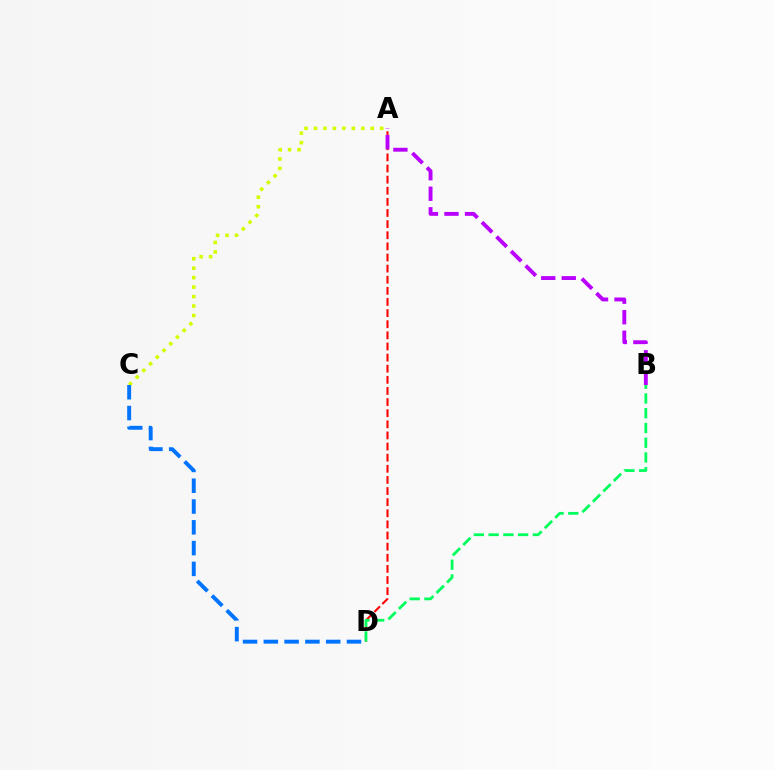{('A', 'D'): [{'color': '#ff0000', 'line_style': 'dashed', 'thickness': 1.51}], ('A', 'C'): [{'color': '#d1ff00', 'line_style': 'dotted', 'thickness': 2.57}], ('C', 'D'): [{'color': '#0074ff', 'line_style': 'dashed', 'thickness': 2.82}], ('A', 'B'): [{'color': '#b900ff', 'line_style': 'dashed', 'thickness': 2.79}], ('B', 'D'): [{'color': '#00ff5c', 'line_style': 'dashed', 'thickness': 2.0}]}